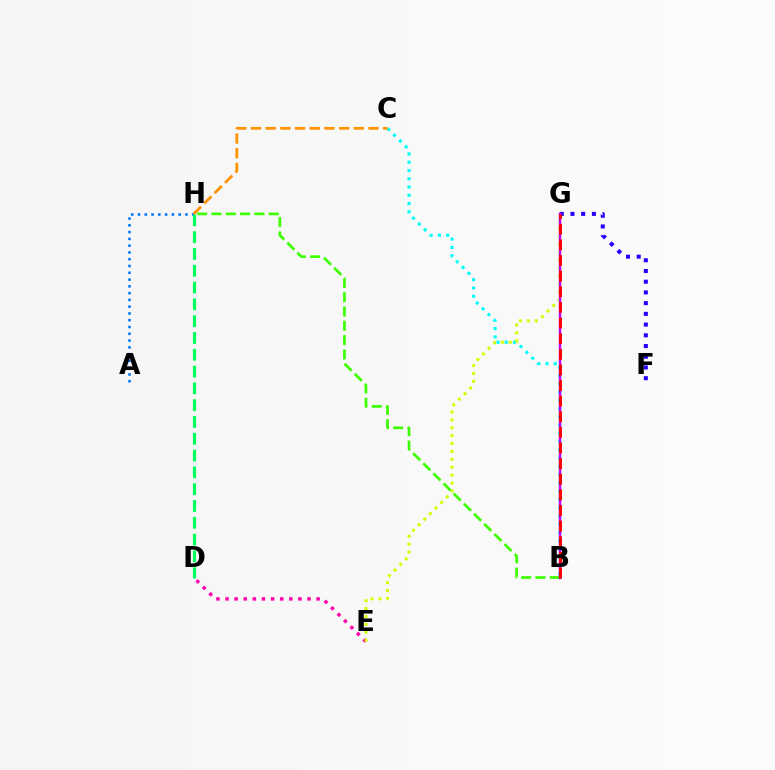{('D', 'E'): [{'color': '#ff00ac', 'line_style': 'dotted', 'thickness': 2.47}], ('B', 'C'): [{'color': '#00fff6', 'line_style': 'dotted', 'thickness': 2.24}], ('E', 'G'): [{'color': '#d1ff00', 'line_style': 'dotted', 'thickness': 2.15}], ('A', 'H'): [{'color': '#0074ff', 'line_style': 'dotted', 'thickness': 1.84}], ('F', 'G'): [{'color': '#2500ff', 'line_style': 'dotted', 'thickness': 2.91}], ('B', 'H'): [{'color': '#3dff00', 'line_style': 'dashed', 'thickness': 1.94}], ('B', 'G'): [{'color': '#b900ff', 'line_style': 'solid', 'thickness': 1.76}, {'color': '#ff0000', 'line_style': 'dashed', 'thickness': 2.12}], ('D', 'H'): [{'color': '#00ff5c', 'line_style': 'dashed', 'thickness': 2.28}], ('C', 'H'): [{'color': '#ff9400', 'line_style': 'dashed', 'thickness': 2.0}]}